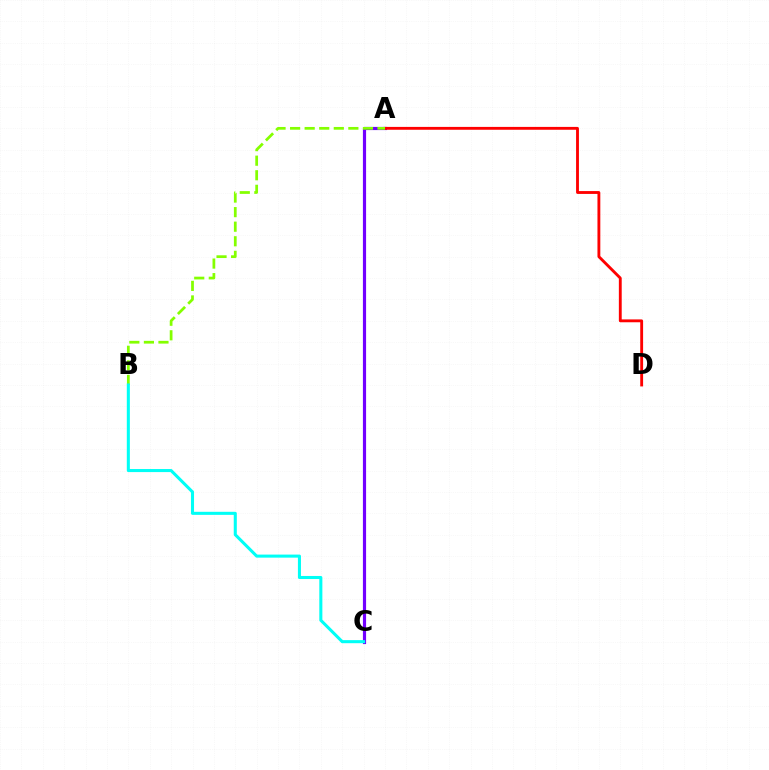{('A', 'C'): [{'color': '#7200ff', 'line_style': 'solid', 'thickness': 2.28}], ('A', 'D'): [{'color': '#ff0000', 'line_style': 'solid', 'thickness': 2.06}], ('A', 'B'): [{'color': '#84ff00', 'line_style': 'dashed', 'thickness': 1.98}], ('B', 'C'): [{'color': '#00fff6', 'line_style': 'solid', 'thickness': 2.2}]}